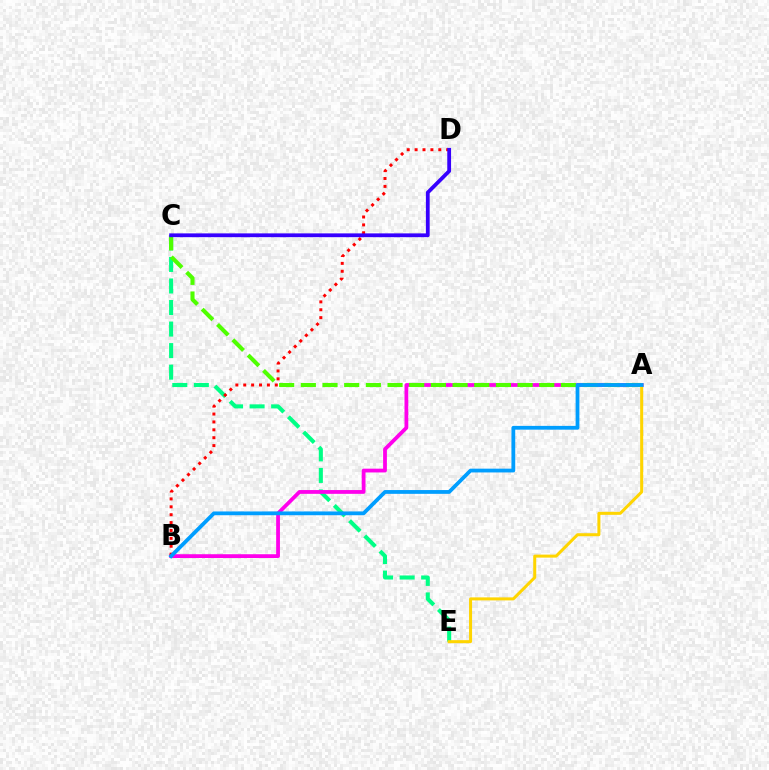{('C', 'E'): [{'color': '#00ff86', 'line_style': 'dashed', 'thickness': 2.93}], ('A', 'B'): [{'color': '#ff00ed', 'line_style': 'solid', 'thickness': 2.73}, {'color': '#009eff', 'line_style': 'solid', 'thickness': 2.72}], ('A', 'C'): [{'color': '#4fff00', 'line_style': 'dashed', 'thickness': 2.94}], ('A', 'E'): [{'color': '#ffd500', 'line_style': 'solid', 'thickness': 2.17}], ('B', 'D'): [{'color': '#ff0000', 'line_style': 'dotted', 'thickness': 2.14}], ('C', 'D'): [{'color': '#3700ff', 'line_style': 'solid', 'thickness': 2.73}]}